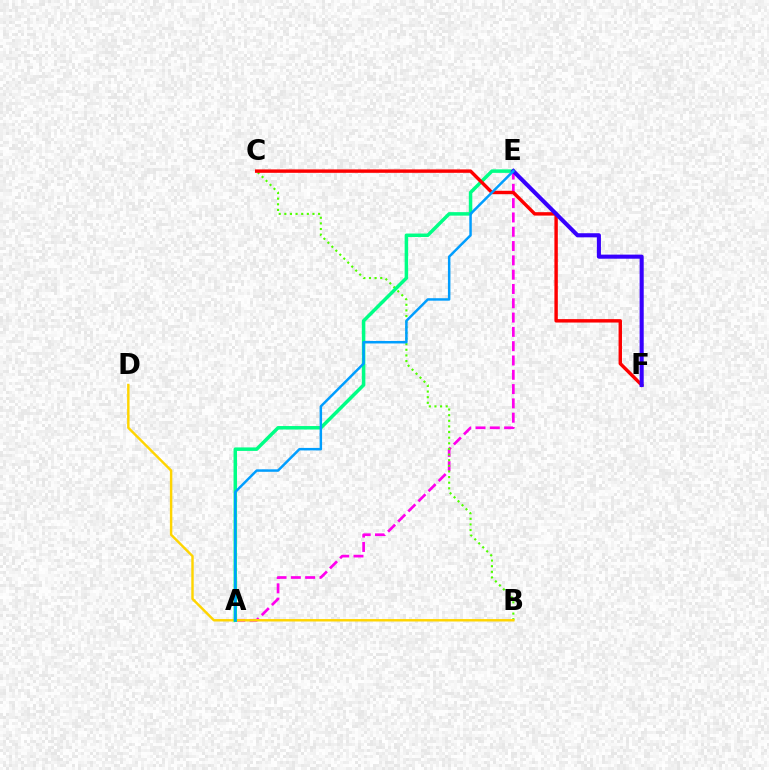{('A', 'E'): [{'color': '#ff00ed', 'line_style': 'dashed', 'thickness': 1.94}, {'color': '#00ff86', 'line_style': 'solid', 'thickness': 2.51}, {'color': '#009eff', 'line_style': 'solid', 'thickness': 1.79}], ('B', 'C'): [{'color': '#4fff00', 'line_style': 'dotted', 'thickness': 1.53}], ('B', 'D'): [{'color': '#ffd500', 'line_style': 'solid', 'thickness': 1.75}], ('C', 'F'): [{'color': '#ff0000', 'line_style': 'solid', 'thickness': 2.46}], ('E', 'F'): [{'color': '#3700ff', 'line_style': 'solid', 'thickness': 2.95}]}